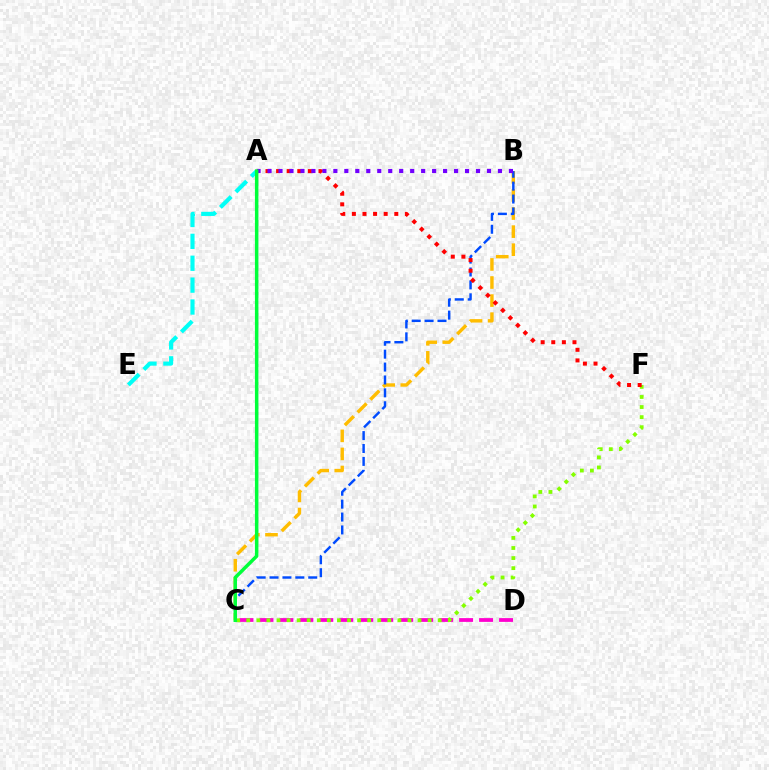{('C', 'D'): [{'color': '#ff00cf', 'line_style': 'dashed', 'thickness': 2.71}], ('C', 'F'): [{'color': '#84ff00', 'line_style': 'dotted', 'thickness': 2.74}], ('B', 'C'): [{'color': '#ffbd00', 'line_style': 'dashed', 'thickness': 2.45}, {'color': '#004bff', 'line_style': 'dashed', 'thickness': 1.75}], ('A', 'E'): [{'color': '#00fff6', 'line_style': 'dashed', 'thickness': 2.97}], ('A', 'F'): [{'color': '#ff0000', 'line_style': 'dotted', 'thickness': 2.88}], ('A', 'B'): [{'color': '#7200ff', 'line_style': 'dotted', 'thickness': 2.98}], ('A', 'C'): [{'color': '#00ff39', 'line_style': 'solid', 'thickness': 2.51}]}